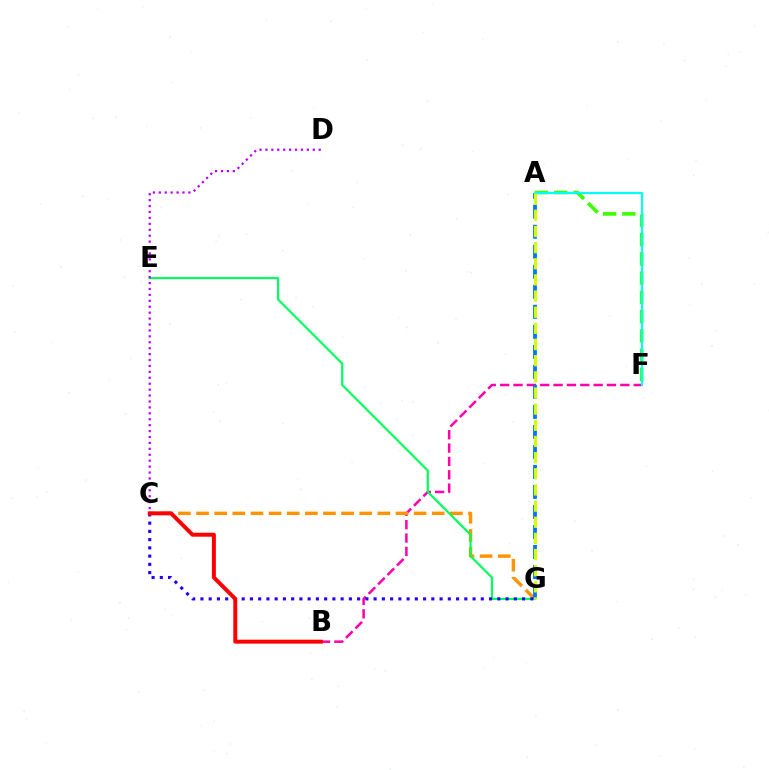{('B', 'F'): [{'color': '#ff00ac', 'line_style': 'dashed', 'thickness': 1.81}], ('A', 'F'): [{'color': '#3dff00', 'line_style': 'dashed', 'thickness': 2.62}, {'color': '#00fff6', 'line_style': 'solid', 'thickness': 1.56}], ('C', 'G'): [{'color': '#ff9400', 'line_style': 'dashed', 'thickness': 2.46}, {'color': '#2500ff', 'line_style': 'dotted', 'thickness': 2.24}], ('E', 'G'): [{'color': '#00ff5c', 'line_style': 'solid', 'thickness': 1.57}], ('A', 'G'): [{'color': '#0074ff', 'line_style': 'dashed', 'thickness': 2.72}, {'color': '#d1ff00', 'line_style': 'dashed', 'thickness': 2.19}], ('C', 'D'): [{'color': '#b900ff', 'line_style': 'dotted', 'thickness': 1.61}], ('B', 'C'): [{'color': '#ff0000', 'line_style': 'solid', 'thickness': 2.84}]}